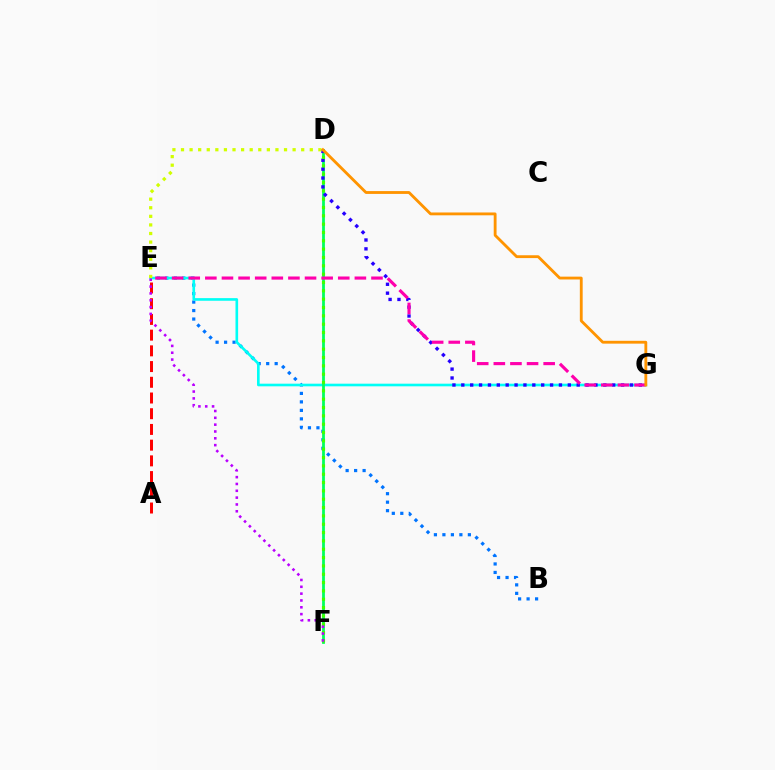{('B', 'E'): [{'color': '#0074ff', 'line_style': 'dotted', 'thickness': 2.31}], ('E', 'G'): [{'color': '#00fff6', 'line_style': 'solid', 'thickness': 1.9}, {'color': '#ff00ac', 'line_style': 'dashed', 'thickness': 2.26}], ('D', 'F'): [{'color': '#00ff5c', 'line_style': 'solid', 'thickness': 1.99}, {'color': '#3dff00', 'line_style': 'dotted', 'thickness': 2.26}], ('A', 'E'): [{'color': '#ff0000', 'line_style': 'dashed', 'thickness': 2.14}], ('D', 'G'): [{'color': '#2500ff', 'line_style': 'dotted', 'thickness': 2.41}, {'color': '#ff9400', 'line_style': 'solid', 'thickness': 2.04}], ('D', 'E'): [{'color': '#d1ff00', 'line_style': 'dotted', 'thickness': 2.33}], ('E', 'F'): [{'color': '#b900ff', 'line_style': 'dotted', 'thickness': 1.85}]}